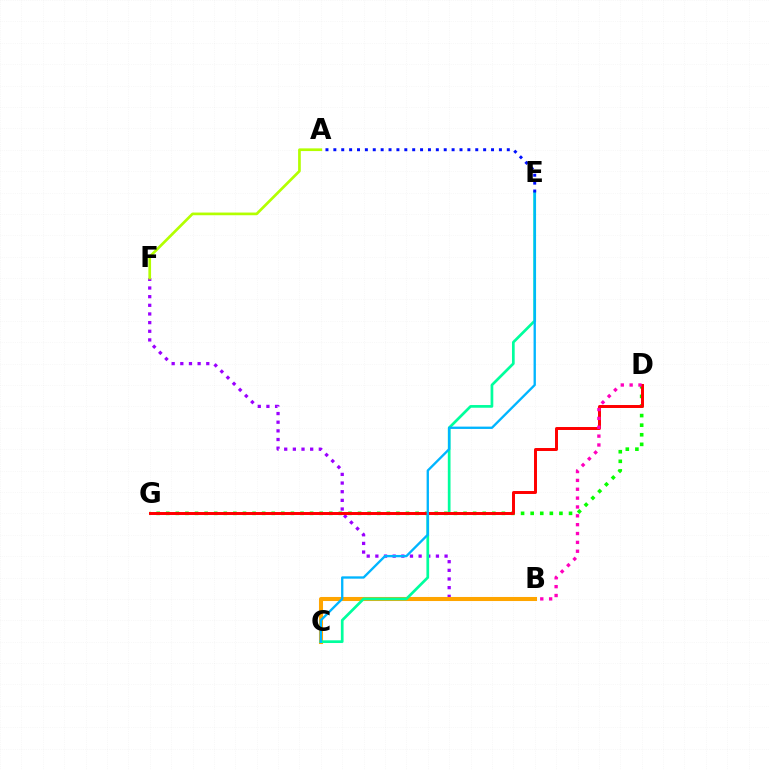{('B', 'F'): [{'color': '#9b00ff', 'line_style': 'dotted', 'thickness': 2.35}], ('D', 'G'): [{'color': '#08ff00', 'line_style': 'dotted', 'thickness': 2.61}, {'color': '#ff0000', 'line_style': 'solid', 'thickness': 2.14}], ('B', 'C'): [{'color': '#ffa500', 'line_style': 'solid', 'thickness': 2.93}], ('C', 'E'): [{'color': '#00ff9d', 'line_style': 'solid', 'thickness': 1.95}, {'color': '#00b5ff', 'line_style': 'solid', 'thickness': 1.68}], ('A', 'E'): [{'color': '#0010ff', 'line_style': 'dotted', 'thickness': 2.14}], ('B', 'D'): [{'color': '#ff00bd', 'line_style': 'dotted', 'thickness': 2.41}], ('A', 'F'): [{'color': '#b3ff00', 'line_style': 'solid', 'thickness': 1.93}]}